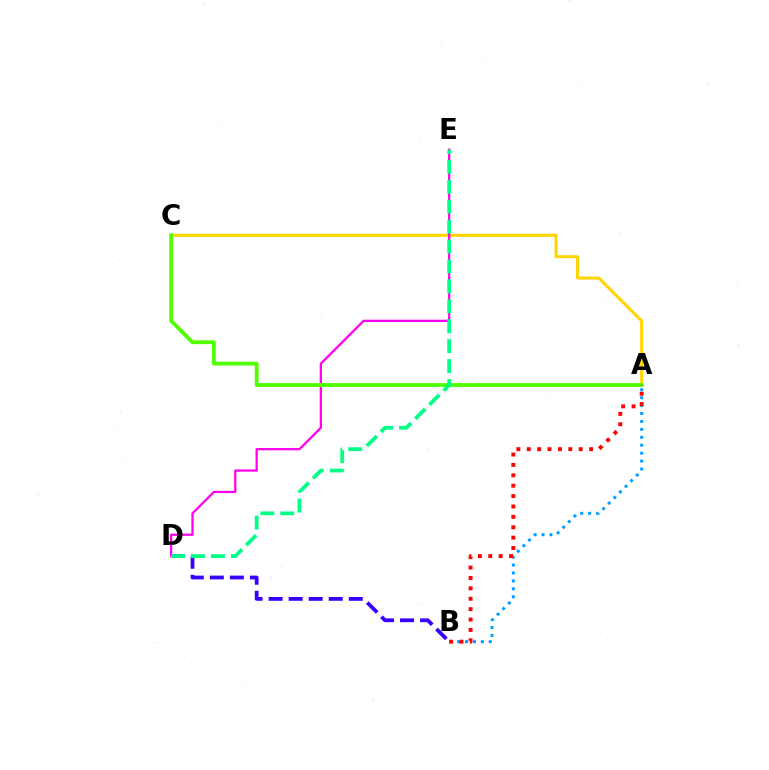{('A', 'C'): [{'color': '#ffd500', 'line_style': 'solid', 'thickness': 2.17}, {'color': '#4fff00', 'line_style': 'solid', 'thickness': 2.72}], ('B', 'D'): [{'color': '#3700ff', 'line_style': 'dashed', 'thickness': 2.72}], ('A', 'B'): [{'color': '#009eff', 'line_style': 'dotted', 'thickness': 2.15}, {'color': '#ff0000', 'line_style': 'dotted', 'thickness': 2.82}], ('D', 'E'): [{'color': '#ff00ed', 'line_style': 'solid', 'thickness': 1.63}, {'color': '#00ff86', 'line_style': 'dashed', 'thickness': 2.71}]}